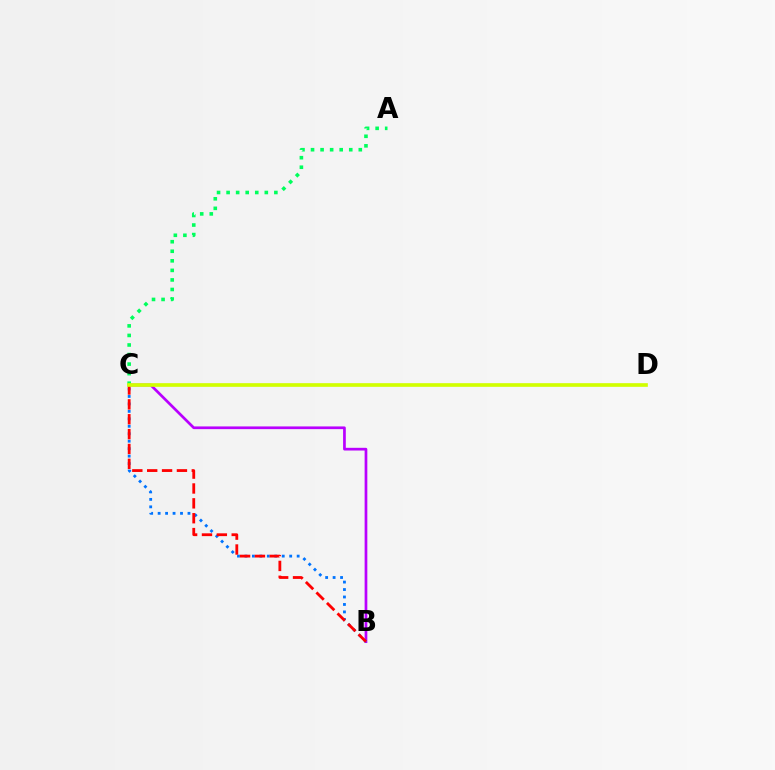{('B', 'C'): [{'color': '#b900ff', 'line_style': 'solid', 'thickness': 1.95}, {'color': '#0074ff', 'line_style': 'dotted', 'thickness': 2.03}, {'color': '#ff0000', 'line_style': 'dashed', 'thickness': 2.02}], ('A', 'C'): [{'color': '#00ff5c', 'line_style': 'dotted', 'thickness': 2.6}], ('C', 'D'): [{'color': '#d1ff00', 'line_style': 'solid', 'thickness': 2.64}]}